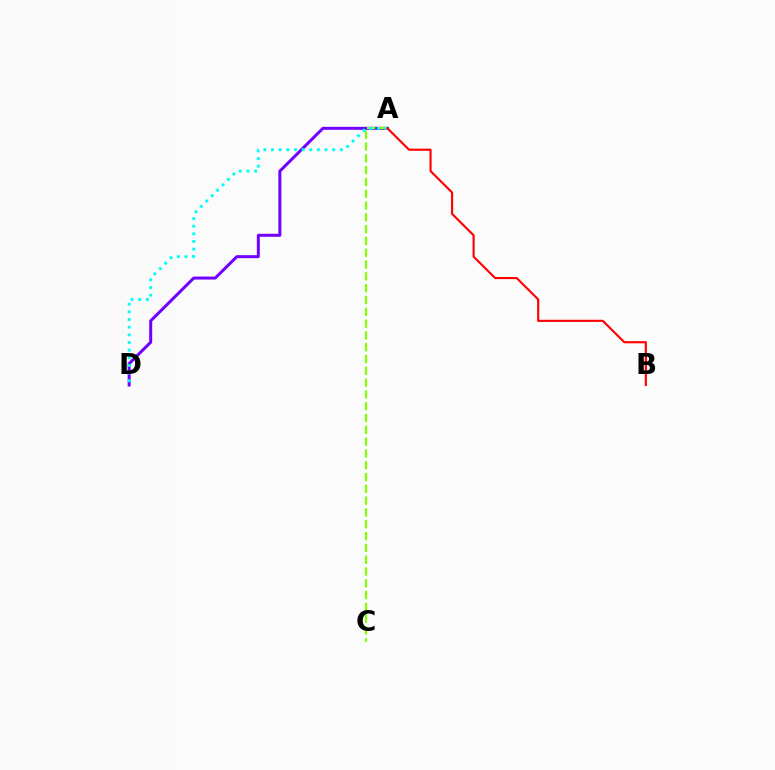{('A', 'D'): [{'color': '#7200ff', 'line_style': 'solid', 'thickness': 2.16}, {'color': '#00fff6', 'line_style': 'dotted', 'thickness': 2.08}], ('A', 'C'): [{'color': '#84ff00', 'line_style': 'dashed', 'thickness': 1.6}], ('A', 'B'): [{'color': '#ff0000', 'line_style': 'solid', 'thickness': 1.53}]}